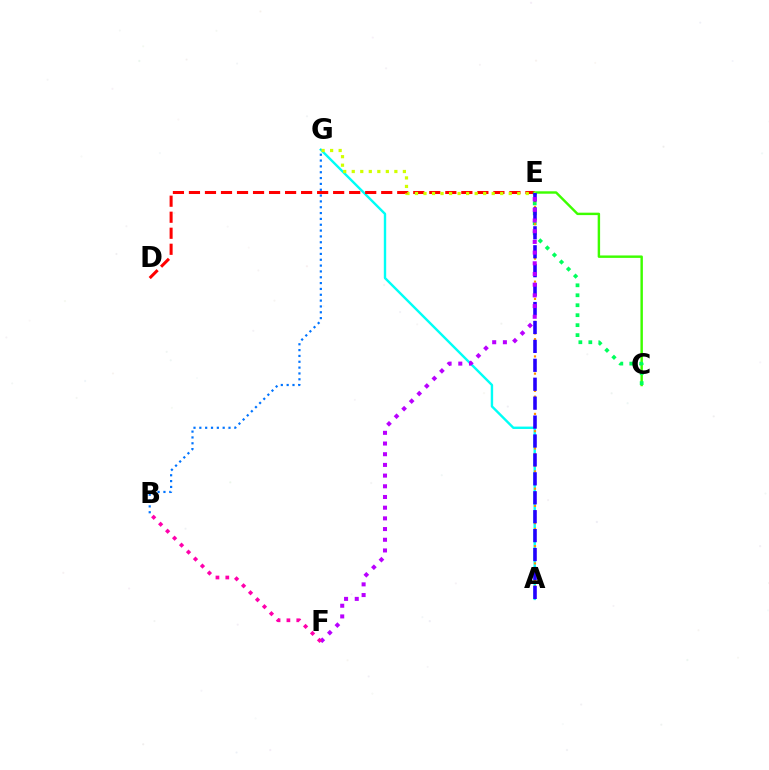{('A', 'G'): [{'color': '#00fff6', 'line_style': 'solid', 'thickness': 1.73}], ('D', 'E'): [{'color': '#ff0000', 'line_style': 'dashed', 'thickness': 2.18}], ('C', 'E'): [{'color': '#3dff00', 'line_style': 'solid', 'thickness': 1.75}, {'color': '#00ff5c', 'line_style': 'dotted', 'thickness': 2.71}], ('B', 'G'): [{'color': '#0074ff', 'line_style': 'dotted', 'thickness': 1.59}], ('E', 'G'): [{'color': '#d1ff00', 'line_style': 'dotted', 'thickness': 2.32}], ('A', 'E'): [{'color': '#ff9400', 'line_style': 'dotted', 'thickness': 1.56}, {'color': '#2500ff', 'line_style': 'dashed', 'thickness': 2.57}], ('E', 'F'): [{'color': '#b900ff', 'line_style': 'dotted', 'thickness': 2.91}], ('B', 'F'): [{'color': '#ff00ac', 'line_style': 'dotted', 'thickness': 2.68}]}